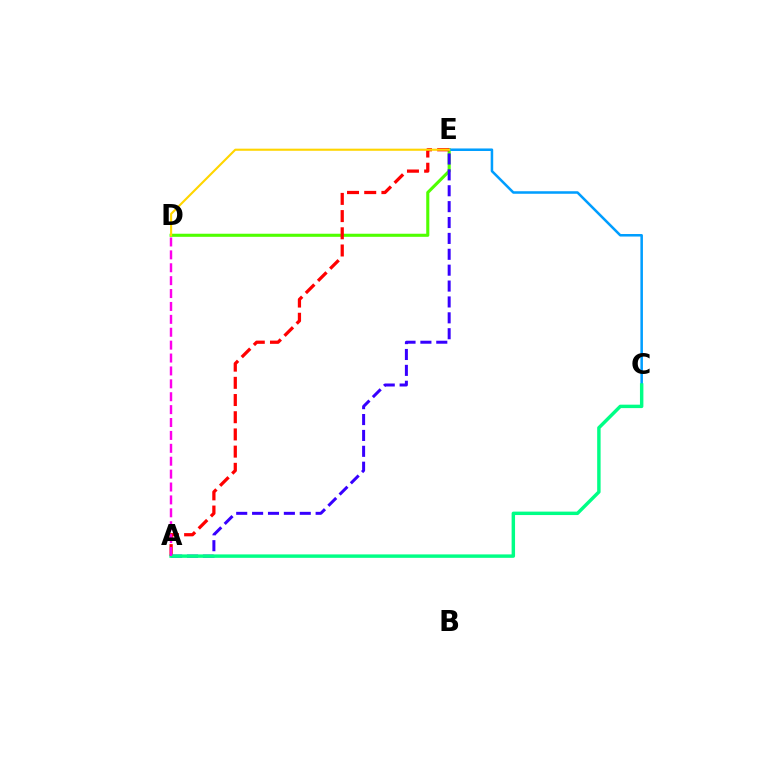{('D', 'E'): [{'color': '#4fff00', 'line_style': 'solid', 'thickness': 2.22}, {'color': '#ffd500', 'line_style': 'solid', 'thickness': 1.52}], ('C', 'E'): [{'color': '#009eff', 'line_style': 'solid', 'thickness': 1.82}], ('A', 'E'): [{'color': '#ff0000', 'line_style': 'dashed', 'thickness': 2.34}, {'color': '#3700ff', 'line_style': 'dashed', 'thickness': 2.16}], ('A', 'C'): [{'color': '#00ff86', 'line_style': 'solid', 'thickness': 2.47}], ('A', 'D'): [{'color': '#ff00ed', 'line_style': 'dashed', 'thickness': 1.75}]}